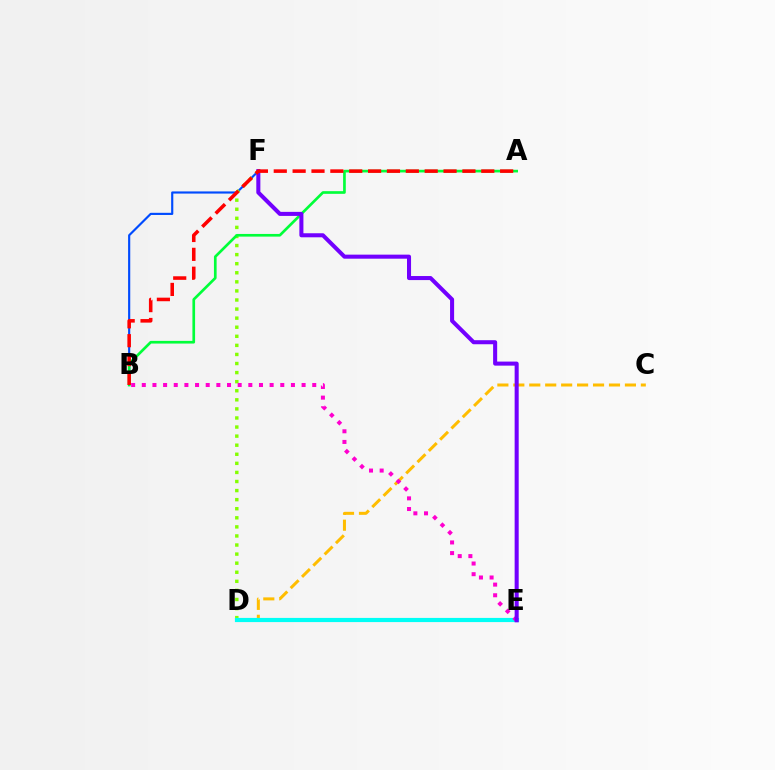{('C', 'D'): [{'color': '#ffbd00', 'line_style': 'dashed', 'thickness': 2.17}], ('B', 'F'): [{'color': '#004bff', 'line_style': 'solid', 'thickness': 1.55}], ('D', 'F'): [{'color': '#84ff00', 'line_style': 'dotted', 'thickness': 2.47}], ('A', 'B'): [{'color': '#00ff39', 'line_style': 'solid', 'thickness': 1.92}, {'color': '#ff0000', 'line_style': 'dashed', 'thickness': 2.56}], ('D', 'E'): [{'color': '#00fff6', 'line_style': 'solid', 'thickness': 3.0}], ('B', 'E'): [{'color': '#ff00cf', 'line_style': 'dotted', 'thickness': 2.89}], ('E', 'F'): [{'color': '#7200ff', 'line_style': 'solid', 'thickness': 2.92}]}